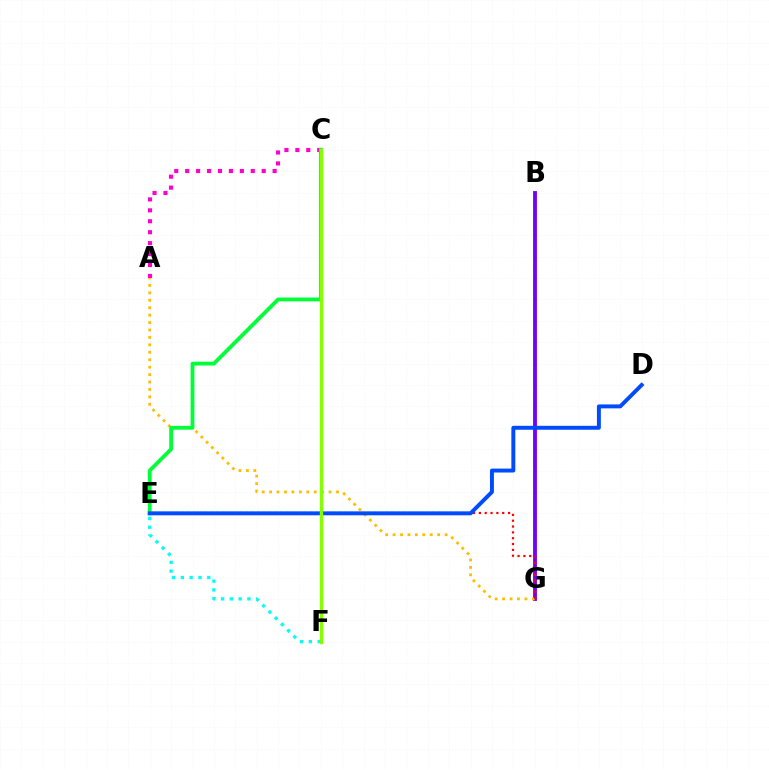{('B', 'G'): [{'color': '#7200ff', 'line_style': 'solid', 'thickness': 2.76}], ('A', 'G'): [{'color': '#ffbd00', 'line_style': 'dotted', 'thickness': 2.02}], ('A', 'C'): [{'color': '#ff00cf', 'line_style': 'dotted', 'thickness': 2.97}], ('E', 'G'): [{'color': '#ff0000', 'line_style': 'dotted', 'thickness': 1.59}], ('E', 'F'): [{'color': '#00fff6', 'line_style': 'dotted', 'thickness': 2.39}], ('C', 'E'): [{'color': '#00ff39', 'line_style': 'solid', 'thickness': 2.74}], ('D', 'E'): [{'color': '#004bff', 'line_style': 'solid', 'thickness': 2.83}], ('C', 'F'): [{'color': '#84ff00', 'line_style': 'solid', 'thickness': 2.43}]}